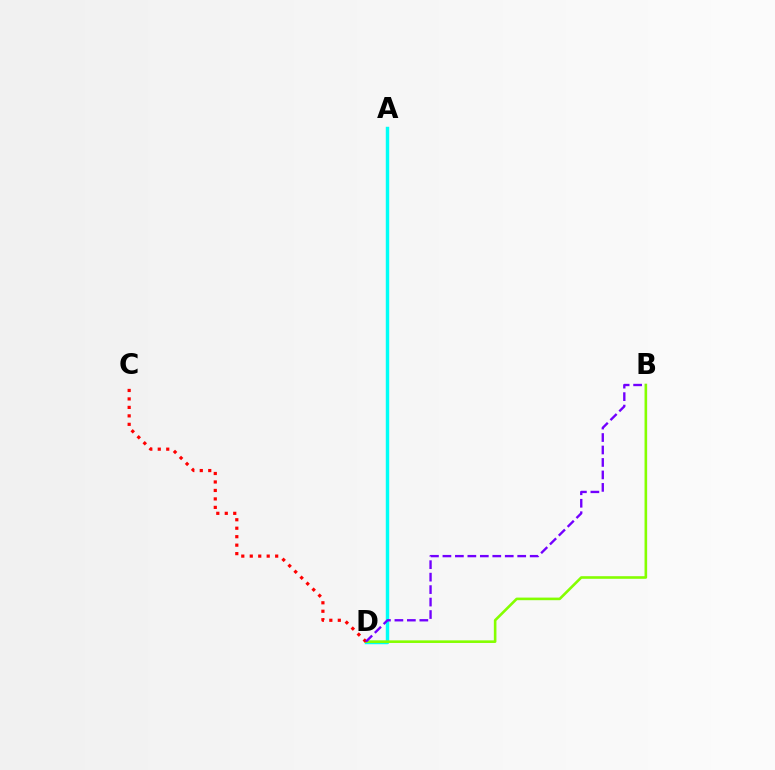{('A', 'D'): [{'color': '#00fff6', 'line_style': 'solid', 'thickness': 2.47}], ('B', 'D'): [{'color': '#84ff00', 'line_style': 'solid', 'thickness': 1.88}, {'color': '#7200ff', 'line_style': 'dashed', 'thickness': 1.69}], ('C', 'D'): [{'color': '#ff0000', 'line_style': 'dotted', 'thickness': 2.3}]}